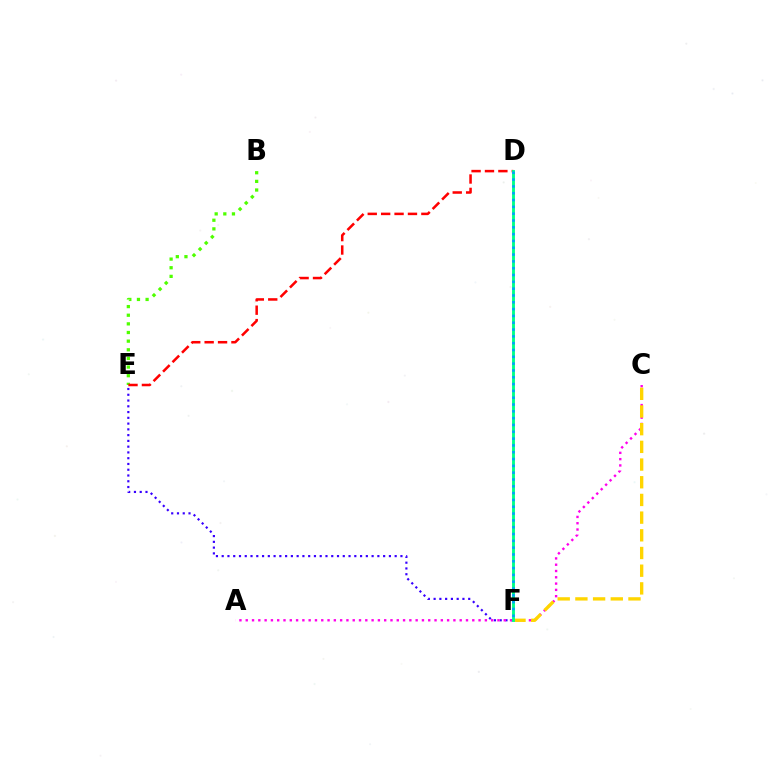{('E', 'F'): [{'color': '#3700ff', 'line_style': 'dotted', 'thickness': 1.57}], ('A', 'C'): [{'color': '#ff00ed', 'line_style': 'dotted', 'thickness': 1.71}], ('C', 'F'): [{'color': '#ffd500', 'line_style': 'dashed', 'thickness': 2.4}], ('B', 'E'): [{'color': '#4fff00', 'line_style': 'dotted', 'thickness': 2.35}], ('D', 'E'): [{'color': '#ff0000', 'line_style': 'dashed', 'thickness': 1.82}], ('D', 'F'): [{'color': '#00ff86', 'line_style': 'solid', 'thickness': 2.06}, {'color': '#009eff', 'line_style': 'dotted', 'thickness': 1.85}]}